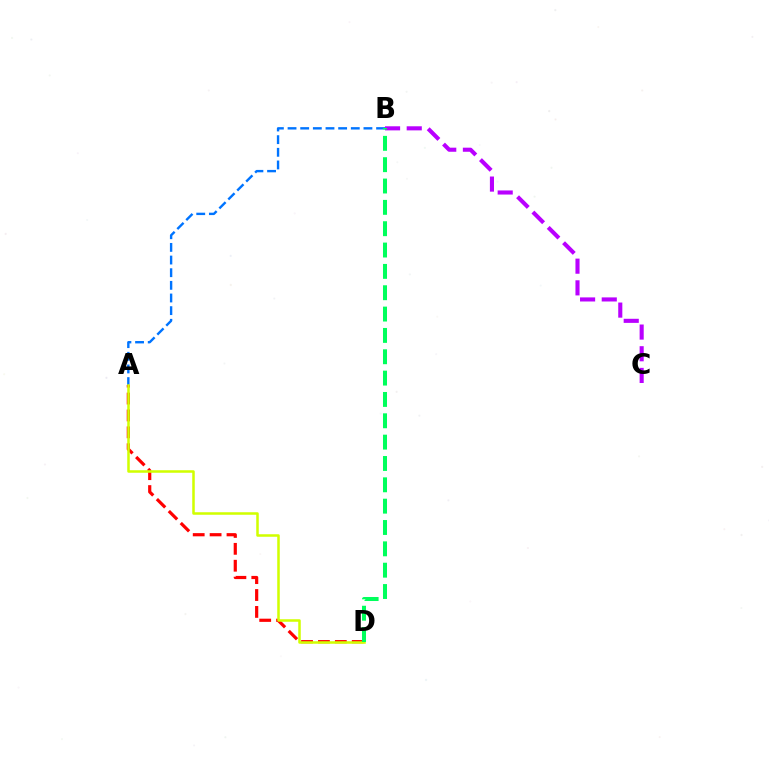{('A', 'D'): [{'color': '#ff0000', 'line_style': 'dashed', 'thickness': 2.3}, {'color': '#d1ff00', 'line_style': 'solid', 'thickness': 1.82}], ('A', 'B'): [{'color': '#0074ff', 'line_style': 'dashed', 'thickness': 1.72}], ('B', 'C'): [{'color': '#b900ff', 'line_style': 'dashed', 'thickness': 2.94}], ('B', 'D'): [{'color': '#00ff5c', 'line_style': 'dashed', 'thickness': 2.9}]}